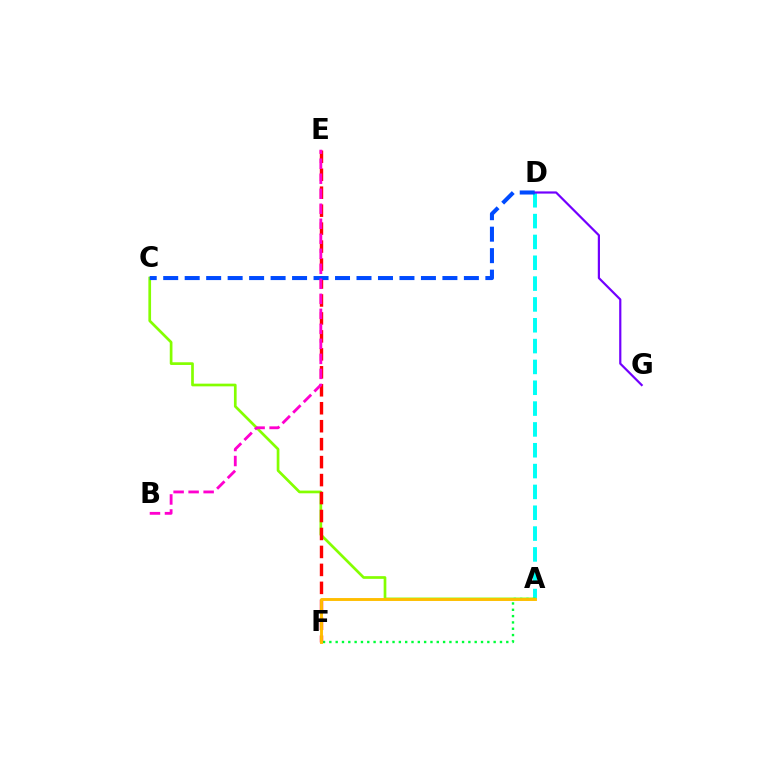{('A', 'D'): [{'color': '#00fff6', 'line_style': 'dashed', 'thickness': 2.83}], ('A', 'C'): [{'color': '#84ff00', 'line_style': 'solid', 'thickness': 1.94}], ('A', 'F'): [{'color': '#00ff39', 'line_style': 'dotted', 'thickness': 1.72}, {'color': '#ffbd00', 'line_style': 'solid', 'thickness': 2.09}], ('D', 'G'): [{'color': '#7200ff', 'line_style': 'solid', 'thickness': 1.58}], ('E', 'F'): [{'color': '#ff0000', 'line_style': 'dashed', 'thickness': 2.44}], ('C', 'D'): [{'color': '#004bff', 'line_style': 'dashed', 'thickness': 2.92}], ('B', 'E'): [{'color': '#ff00cf', 'line_style': 'dashed', 'thickness': 2.04}]}